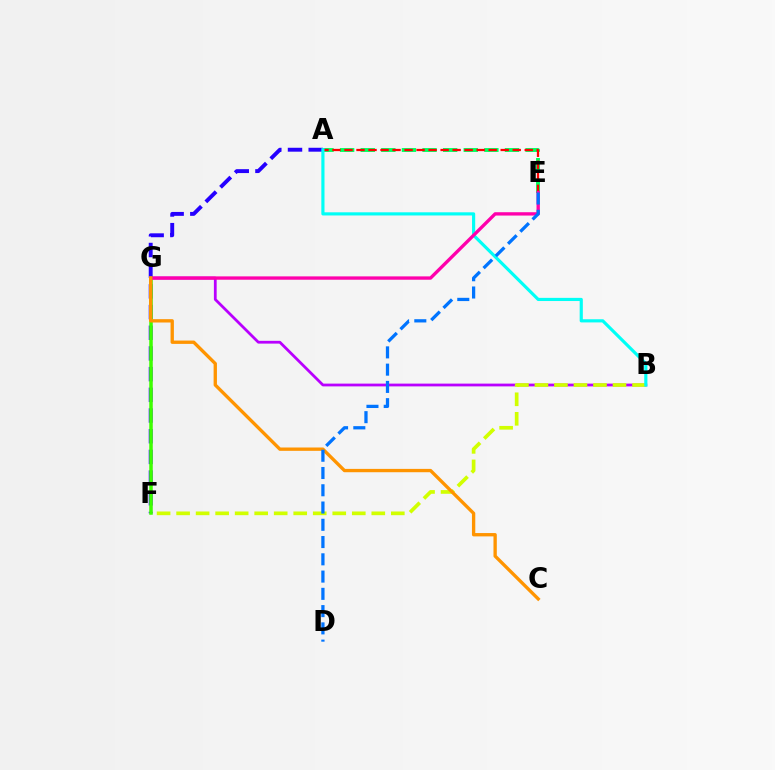{('B', 'G'): [{'color': '#b900ff', 'line_style': 'solid', 'thickness': 2.0}], ('A', 'E'): [{'color': '#00ff5c', 'line_style': 'dashed', 'thickness': 2.8}, {'color': '#ff0000', 'line_style': 'dashed', 'thickness': 1.63}], ('B', 'F'): [{'color': '#d1ff00', 'line_style': 'dashed', 'thickness': 2.65}], ('A', 'F'): [{'color': '#2500ff', 'line_style': 'dashed', 'thickness': 2.81}], ('F', 'G'): [{'color': '#3dff00', 'line_style': 'solid', 'thickness': 2.53}], ('A', 'B'): [{'color': '#00fff6', 'line_style': 'solid', 'thickness': 2.28}], ('E', 'G'): [{'color': '#ff00ac', 'line_style': 'solid', 'thickness': 2.41}], ('C', 'G'): [{'color': '#ff9400', 'line_style': 'solid', 'thickness': 2.4}], ('D', 'E'): [{'color': '#0074ff', 'line_style': 'dashed', 'thickness': 2.35}]}